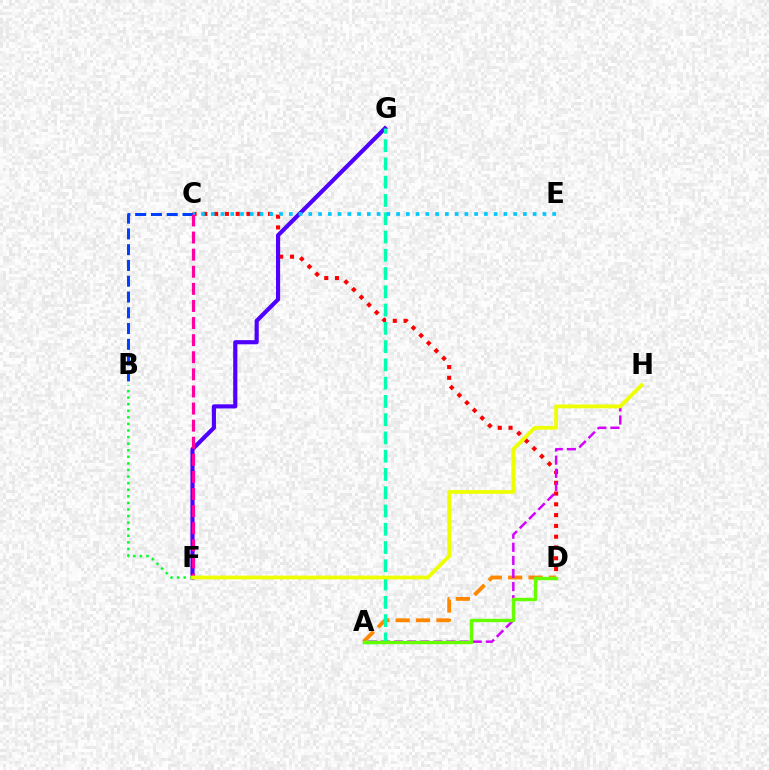{('C', 'D'): [{'color': '#ff0000', 'line_style': 'dotted', 'thickness': 2.93}], ('B', 'C'): [{'color': '#003fff', 'line_style': 'dashed', 'thickness': 2.14}], ('F', 'G'): [{'color': '#4f00ff', 'line_style': 'solid', 'thickness': 2.98}], ('A', 'D'): [{'color': '#ff8800', 'line_style': 'dashed', 'thickness': 2.77}, {'color': '#66ff00', 'line_style': 'solid', 'thickness': 2.44}], ('B', 'F'): [{'color': '#00ff27', 'line_style': 'dotted', 'thickness': 1.79}], ('A', 'H'): [{'color': '#d600ff', 'line_style': 'dashed', 'thickness': 1.78}], ('A', 'G'): [{'color': '#00ffaf', 'line_style': 'dashed', 'thickness': 2.48}], ('C', 'E'): [{'color': '#00c7ff', 'line_style': 'dotted', 'thickness': 2.65}], ('C', 'F'): [{'color': '#ff00a0', 'line_style': 'dashed', 'thickness': 2.32}], ('F', 'H'): [{'color': '#eeff00', 'line_style': 'solid', 'thickness': 2.72}]}